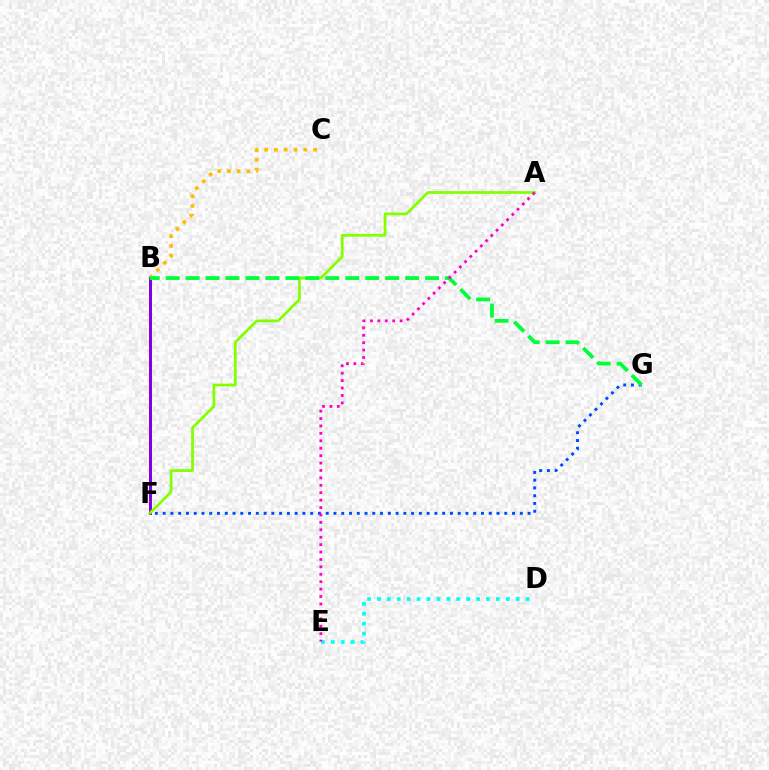{('B', 'C'): [{'color': '#ffbd00', 'line_style': 'dotted', 'thickness': 2.66}], ('D', 'E'): [{'color': '#00fff6', 'line_style': 'dotted', 'thickness': 2.69}], ('B', 'F'): [{'color': '#ff0000', 'line_style': 'solid', 'thickness': 2.13}, {'color': '#7200ff', 'line_style': 'solid', 'thickness': 1.84}], ('A', 'F'): [{'color': '#84ff00', 'line_style': 'solid', 'thickness': 1.97}], ('F', 'G'): [{'color': '#004bff', 'line_style': 'dotted', 'thickness': 2.11}], ('B', 'G'): [{'color': '#00ff39', 'line_style': 'dashed', 'thickness': 2.71}], ('A', 'E'): [{'color': '#ff00cf', 'line_style': 'dotted', 'thickness': 2.01}]}